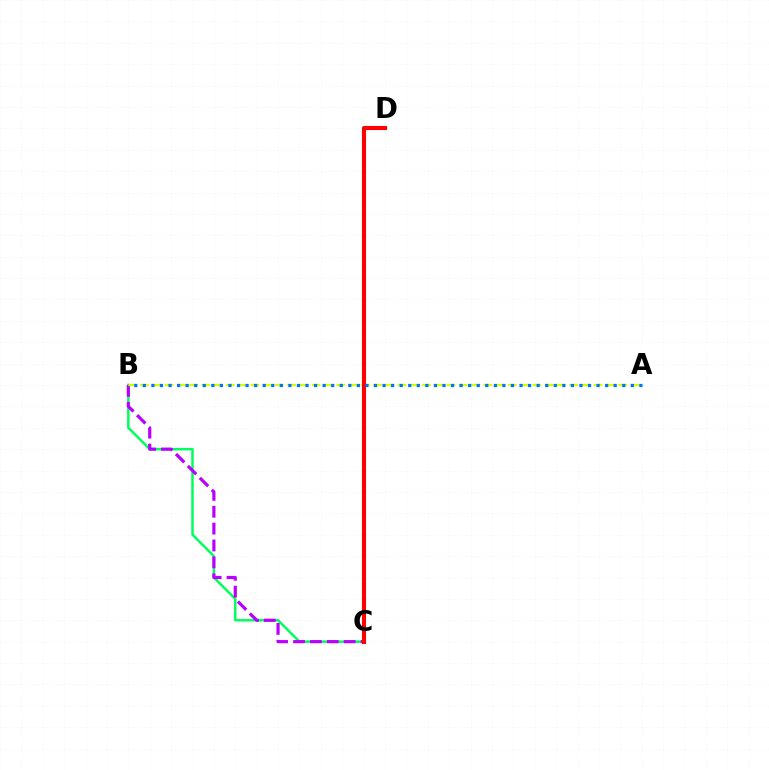{('B', 'C'): [{'color': '#00ff5c', 'line_style': 'solid', 'thickness': 1.79}, {'color': '#b900ff', 'line_style': 'dashed', 'thickness': 2.29}], ('A', 'B'): [{'color': '#d1ff00', 'line_style': 'dashed', 'thickness': 1.67}, {'color': '#0074ff', 'line_style': 'dotted', 'thickness': 2.33}], ('C', 'D'): [{'color': '#ff0000', 'line_style': 'solid', 'thickness': 2.94}]}